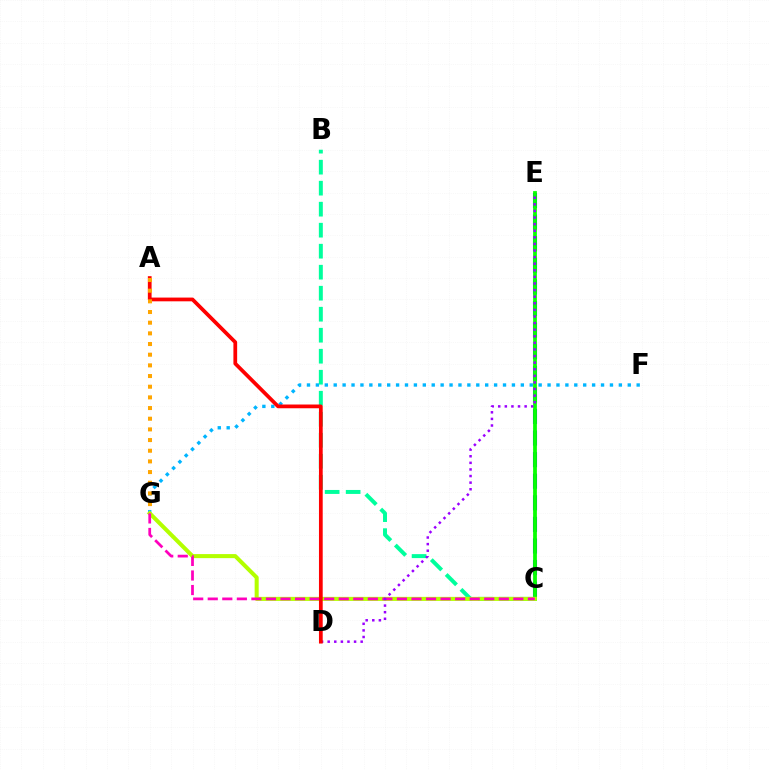{('C', 'E'): [{'color': '#0010ff', 'line_style': 'dashed', 'thickness': 2.93}, {'color': '#08ff00', 'line_style': 'solid', 'thickness': 2.71}], ('F', 'G'): [{'color': '#00b5ff', 'line_style': 'dotted', 'thickness': 2.42}], ('B', 'C'): [{'color': '#00ff9d', 'line_style': 'dashed', 'thickness': 2.85}], ('C', 'G'): [{'color': '#b3ff00', 'line_style': 'solid', 'thickness': 2.91}, {'color': '#ff00bd', 'line_style': 'dashed', 'thickness': 1.98}], ('D', 'E'): [{'color': '#9b00ff', 'line_style': 'dotted', 'thickness': 1.79}], ('A', 'D'): [{'color': '#ff0000', 'line_style': 'solid', 'thickness': 2.7}], ('A', 'G'): [{'color': '#ffa500', 'line_style': 'dotted', 'thickness': 2.9}]}